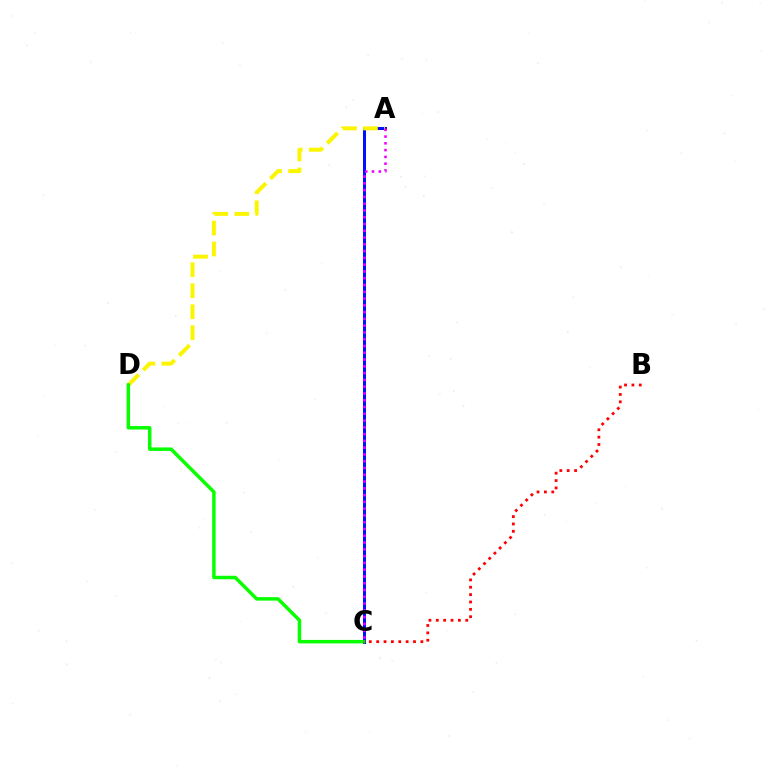{('A', 'C'): [{'color': '#00fff6', 'line_style': 'dotted', 'thickness': 2.08}, {'color': '#0010ff', 'line_style': 'solid', 'thickness': 2.17}, {'color': '#ee00ff', 'line_style': 'dotted', 'thickness': 1.84}], ('A', 'D'): [{'color': '#fcf500', 'line_style': 'dashed', 'thickness': 2.85}], ('C', 'D'): [{'color': '#08ff00', 'line_style': 'solid', 'thickness': 2.5}], ('B', 'C'): [{'color': '#ff0000', 'line_style': 'dotted', 'thickness': 2.0}]}